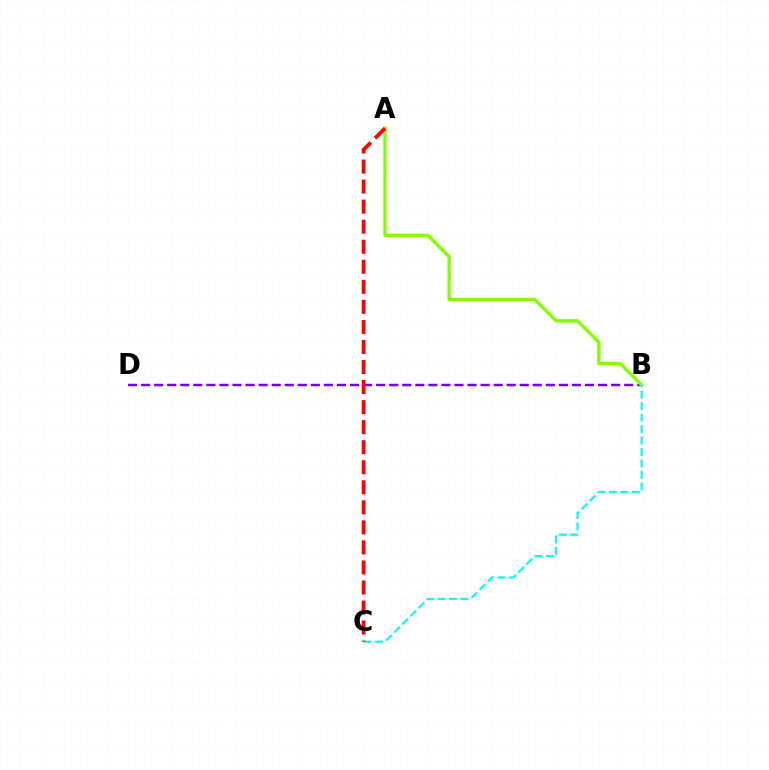{('B', 'D'): [{'color': '#7200ff', 'line_style': 'dashed', 'thickness': 1.77}], ('A', 'B'): [{'color': '#84ff00', 'line_style': 'solid', 'thickness': 2.41}], ('B', 'C'): [{'color': '#00fff6', 'line_style': 'dashed', 'thickness': 1.56}], ('A', 'C'): [{'color': '#ff0000', 'line_style': 'dashed', 'thickness': 2.72}]}